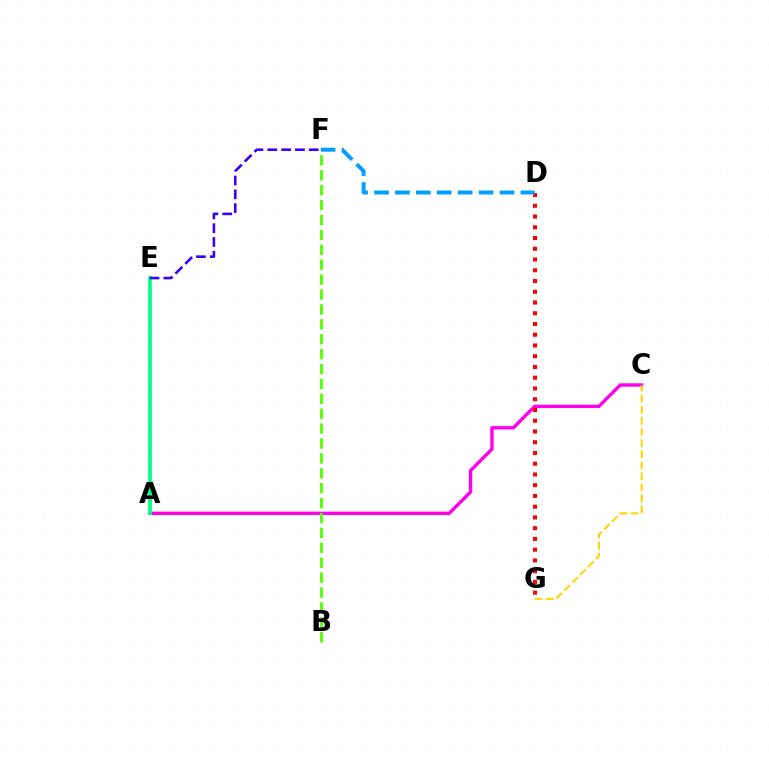{('A', 'C'): [{'color': '#ff00ed', 'line_style': 'solid', 'thickness': 2.43}], ('D', 'G'): [{'color': '#ff0000', 'line_style': 'dotted', 'thickness': 2.92}], ('C', 'G'): [{'color': '#ffd500', 'line_style': 'dashed', 'thickness': 1.5}], ('A', 'E'): [{'color': '#00ff86', 'line_style': 'solid', 'thickness': 2.68}], ('B', 'F'): [{'color': '#4fff00', 'line_style': 'dashed', 'thickness': 2.02}], ('D', 'F'): [{'color': '#009eff', 'line_style': 'dashed', 'thickness': 2.84}], ('E', 'F'): [{'color': '#3700ff', 'line_style': 'dashed', 'thickness': 1.88}]}